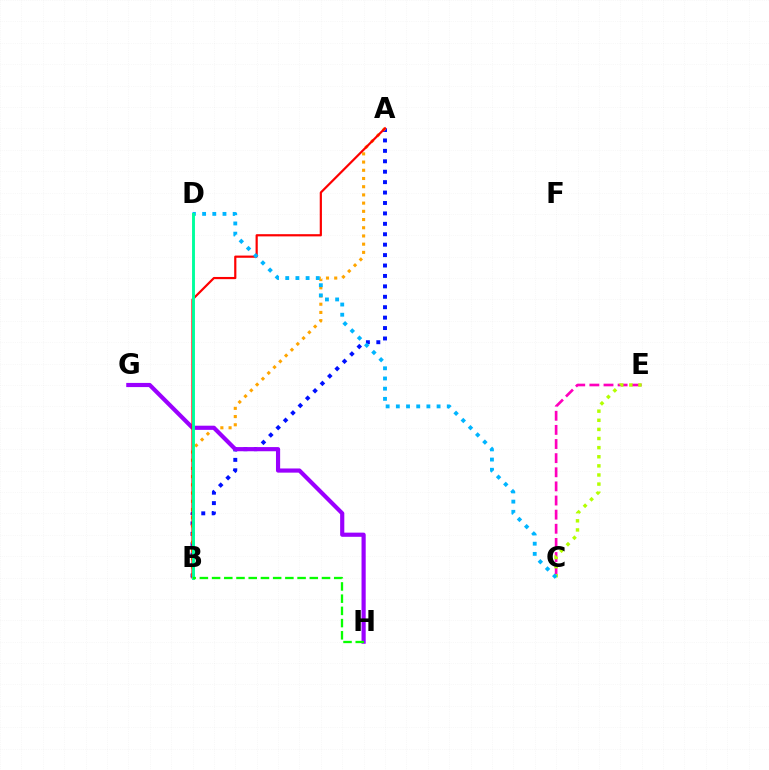{('C', 'E'): [{'color': '#ff00bd', 'line_style': 'dashed', 'thickness': 1.92}, {'color': '#b3ff00', 'line_style': 'dotted', 'thickness': 2.48}], ('A', 'B'): [{'color': '#0010ff', 'line_style': 'dotted', 'thickness': 2.83}, {'color': '#ffa500', 'line_style': 'dotted', 'thickness': 2.23}, {'color': '#ff0000', 'line_style': 'solid', 'thickness': 1.58}], ('G', 'H'): [{'color': '#9b00ff', 'line_style': 'solid', 'thickness': 3.0}], ('C', 'D'): [{'color': '#00b5ff', 'line_style': 'dotted', 'thickness': 2.77}], ('B', 'D'): [{'color': '#00ff9d', 'line_style': 'solid', 'thickness': 2.09}], ('B', 'H'): [{'color': '#08ff00', 'line_style': 'dashed', 'thickness': 1.66}]}